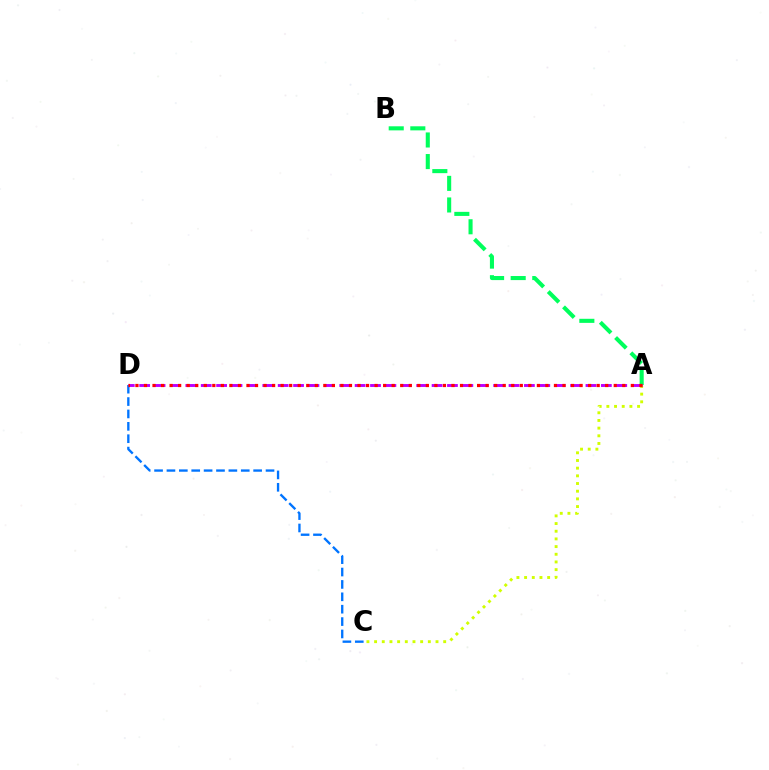{('A', 'C'): [{'color': '#d1ff00', 'line_style': 'dotted', 'thickness': 2.09}], ('A', 'B'): [{'color': '#00ff5c', 'line_style': 'dashed', 'thickness': 2.93}], ('C', 'D'): [{'color': '#0074ff', 'line_style': 'dashed', 'thickness': 1.68}], ('A', 'D'): [{'color': '#b900ff', 'line_style': 'dashed', 'thickness': 2.09}, {'color': '#ff0000', 'line_style': 'dotted', 'thickness': 2.32}]}